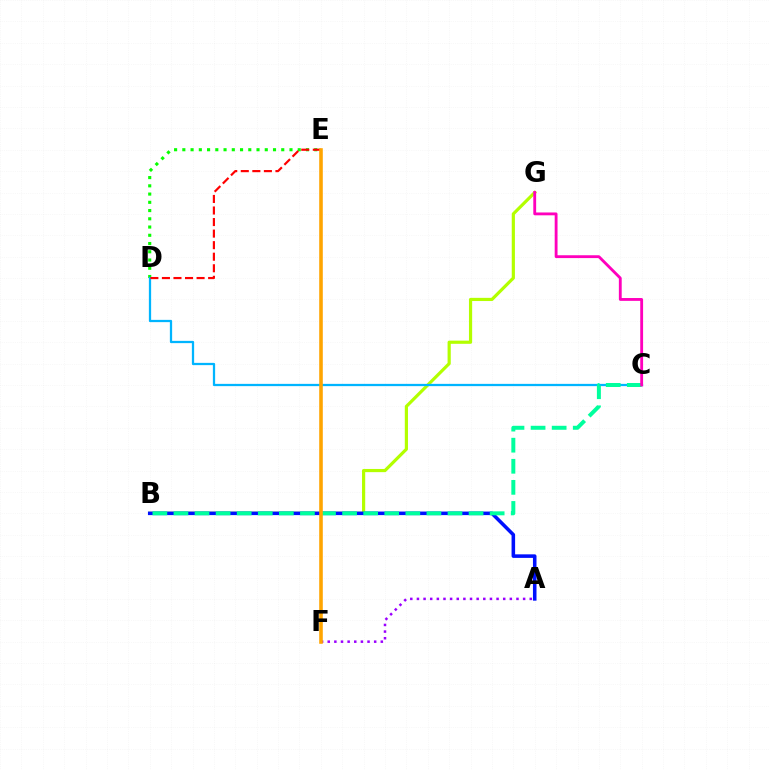{('B', 'G'): [{'color': '#b3ff00', 'line_style': 'solid', 'thickness': 2.29}], ('D', 'E'): [{'color': '#08ff00', 'line_style': 'dotted', 'thickness': 2.24}, {'color': '#ff0000', 'line_style': 'dashed', 'thickness': 1.57}], ('A', 'B'): [{'color': '#0010ff', 'line_style': 'solid', 'thickness': 2.56}], ('A', 'F'): [{'color': '#9b00ff', 'line_style': 'dotted', 'thickness': 1.8}], ('C', 'D'): [{'color': '#00b5ff', 'line_style': 'solid', 'thickness': 1.63}], ('B', 'C'): [{'color': '#00ff9d', 'line_style': 'dashed', 'thickness': 2.86}], ('C', 'G'): [{'color': '#ff00bd', 'line_style': 'solid', 'thickness': 2.04}], ('E', 'F'): [{'color': '#ffa500', 'line_style': 'solid', 'thickness': 2.58}]}